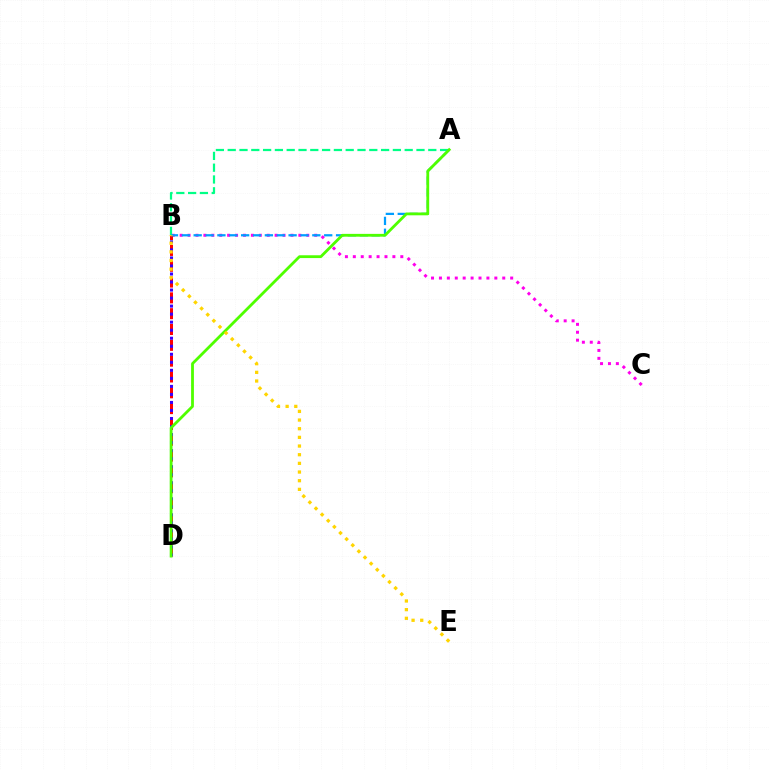{('B', 'C'): [{'color': '#ff00ed', 'line_style': 'dotted', 'thickness': 2.15}], ('A', 'B'): [{'color': '#00ff86', 'line_style': 'dashed', 'thickness': 1.6}, {'color': '#009eff', 'line_style': 'dashed', 'thickness': 1.61}], ('B', 'D'): [{'color': '#ff0000', 'line_style': 'dashed', 'thickness': 2.15}, {'color': '#3700ff', 'line_style': 'dotted', 'thickness': 2.18}], ('A', 'D'): [{'color': '#4fff00', 'line_style': 'solid', 'thickness': 2.02}], ('B', 'E'): [{'color': '#ffd500', 'line_style': 'dotted', 'thickness': 2.35}]}